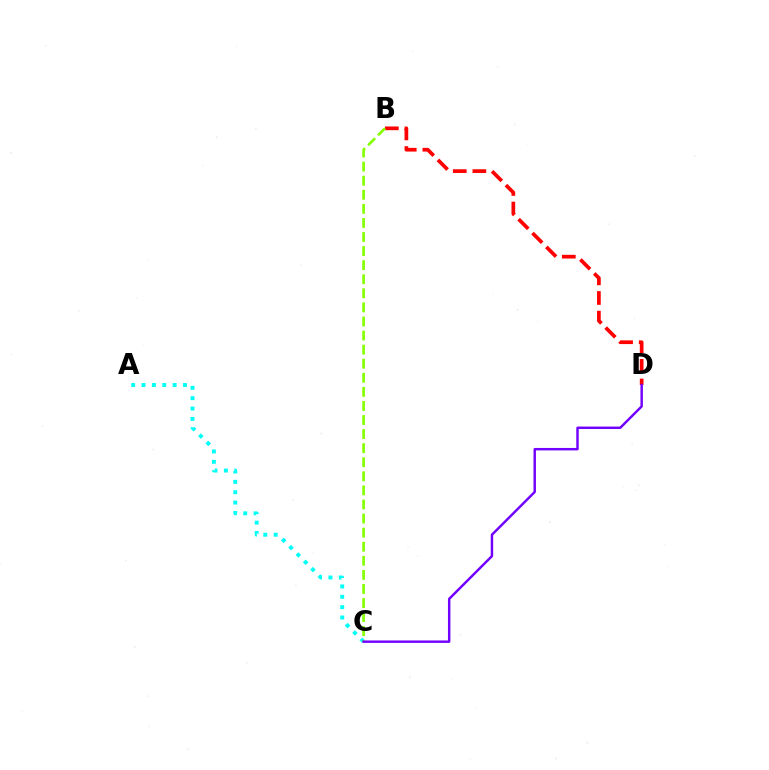{('A', 'C'): [{'color': '#00fff6', 'line_style': 'dotted', 'thickness': 2.81}], ('B', 'D'): [{'color': '#ff0000', 'line_style': 'dashed', 'thickness': 2.67}], ('B', 'C'): [{'color': '#84ff00', 'line_style': 'dashed', 'thickness': 1.91}], ('C', 'D'): [{'color': '#7200ff', 'line_style': 'solid', 'thickness': 1.76}]}